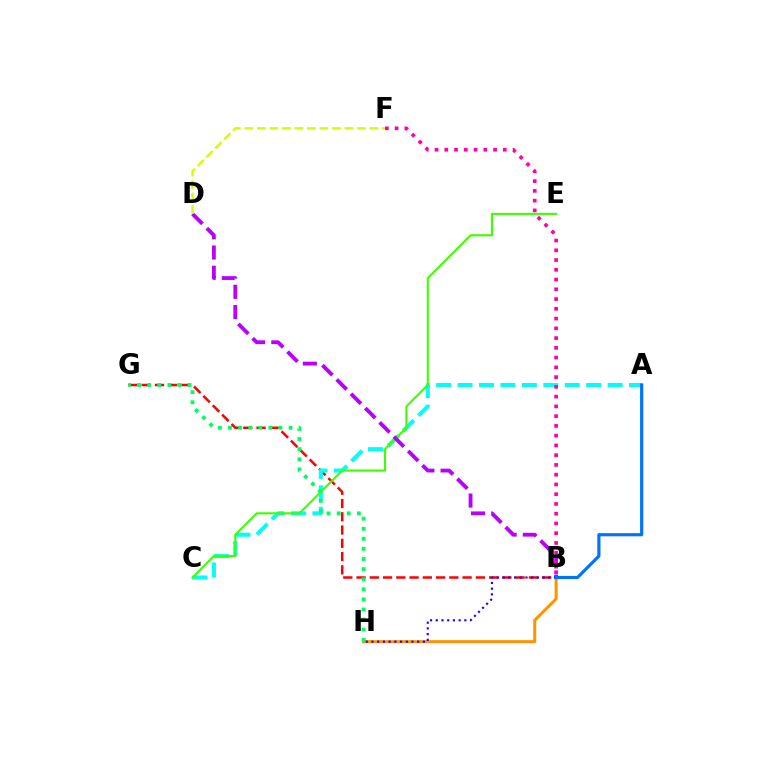{('B', 'G'): [{'color': '#ff0000', 'line_style': 'dashed', 'thickness': 1.8}], ('B', 'H'): [{'color': '#ff9400', 'line_style': 'solid', 'thickness': 2.18}, {'color': '#2500ff', 'line_style': 'dotted', 'thickness': 1.55}], ('A', 'C'): [{'color': '#00fff6', 'line_style': 'dashed', 'thickness': 2.91}], ('G', 'H'): [{'color': '#00ff5c', 'line_style': 'dotted', 'thickness': 2.74}], ('C', 'E'): [{'color': '#3dff00', 'line_style': 'solid', 'thickness': 1.52}], ('B', 'D'): [{'color': '#b900ff', 'line_style': 'dashed', 'thickness': 2.75}], ('A', 'B'): [{'color': '#0074ff', 'line_style': 'solid', 'thickness': 2.3}], ('B', 'F'): [{'color': '#ff00ac', 'line_style': 'dotted', 'thickness': 2.65}], ('D', 'F'): [{'color': '#d1ff00', 'line_style': 'dashed', 'thickness': 1.7}]}